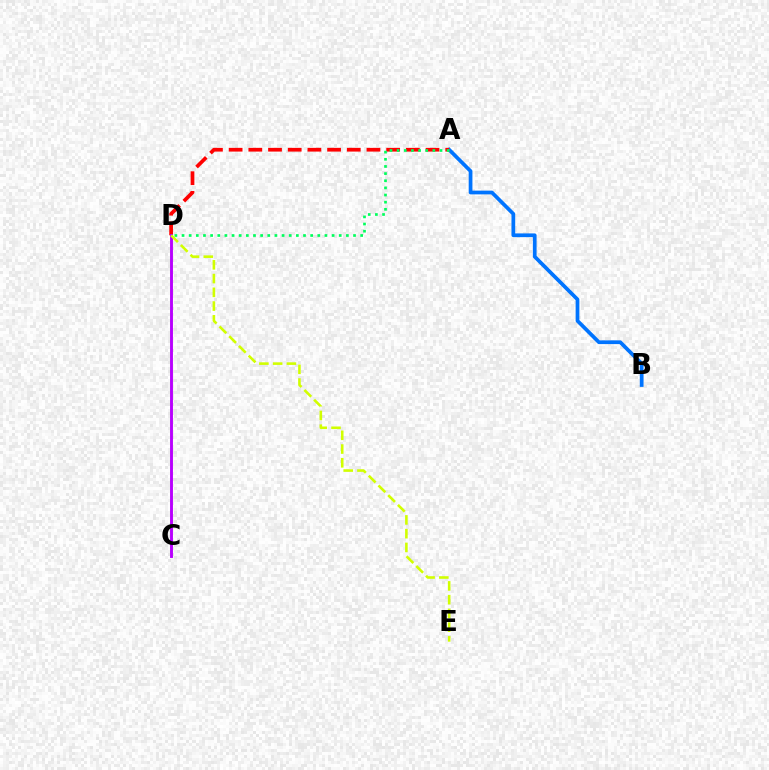{('A', 'B'): [{'color': '#0074ff', 'line_style': 'solid', 'thickness': 2.69}], ('A', 'D'): [{'color': '#ff0000', 'line_style': 'dashed', 'thickness': 2.67}, {'color': '#00ff5c', 'line_style': 'dotted', 'thickness': 1.94}], ('C', 'D'): [{'color': '#b900ff', 'line_style': 'solid', 'thickness': 2.09}], ('D', 'E'): [{'color': '#d1ff00', 'line_style': 'dashed', 'thickness': 1.87}]}